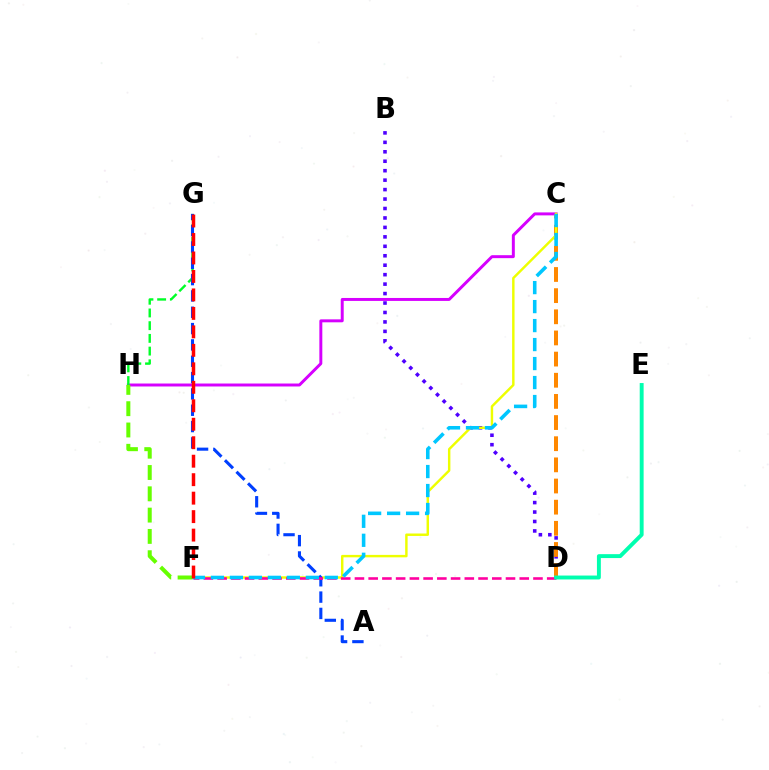{('B', 'D'): [{'color': '#4f00ff', 'line_style': 'dotted', 'thickness': 2.57}], ('C', 'H'): [{'color': '#d600ff', 'line_style': 'solid', 'thickness': 2.13}], ('G', 'H'): [{'color': '#00ff27', 'line_style': 'dashed', 'thickness': 1.73}], ('C', 'D'): [{'color': '#ff8800', 'line_style': 'dashed', 'thickness': 2.87}], ('C', 'F'): [{'color': '#eeff00', 'line_style': 'solid', 'thickness': 1.76}, {'color': '#00c7ff', 'line_style': 'dashed', 'thickness': 2.58}], ('F', 'H'): [{'color': '#66ff00', 'line_style': 'dashed', 'thickness': 2.89}], ('A', 'G'): [{'color': '#003fff', 'line_style': 'dashed', 'thickness': 2.22}], ('D', 'F'): [{'color': '#ff00a0', 'line_style': 'dashed', 'thickness': 1.87}], ('D', 'E'): [{'color': '#00ffaf', 'line_style': 'solid', 'thickness': 2.81}], ('F', 'G'): [{'color': '#ff0000', 'line_style': 'dashed', 'thickness': 2.51}]}